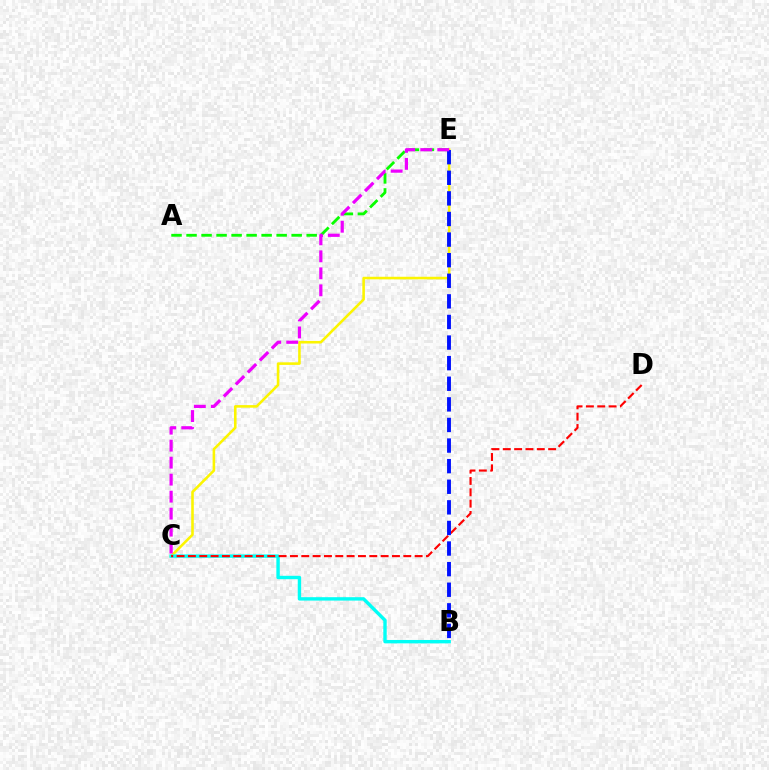{('A', 'E'): [{'color': '#08ff00', 'line_style': 'dashed', 'thickness': 2.04}], ('C', 'E'): [{'color': '#fcf500', 'line_style': 'solid', 'thickness': 1.86}, {'color': '#ee00ff', 'line_style': 'dashed', 'thickness': 2.31}], ('B', 'C'): [{'color': '#00fff6', 'line_style': 'solid', 'thickness': 2.44}], ('C', 'D'): [{'color': '#ff0000', 'line_style': 'dashed', 'thickness': 1.54}], ('B', 'E'): [{'color': '#0010ff', 'line_style': 'dashed', 'thickness': 2.8}]}